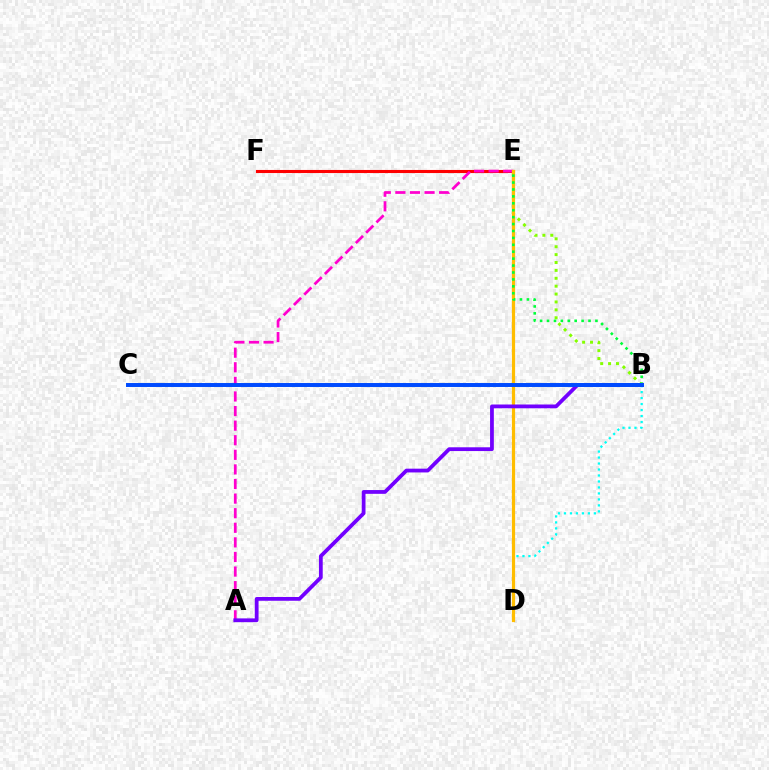{('B', 'D'): [{'color': '#00fff6', 'line_style': 'dotted', 'thickness': 1.62}], ('E', 'F'): [{'color': '#ff0000', 'line_style': 'solid', 'thickness': 2.23}], ('A', 'E'): [{'color': '#ff00cf', 'line_style': 'dashed', 'thickness': 1.98}], ('B', 'E'): [{'color': '#84ff00', 'line_style': 'dotted', 'thickness': 2.14}, {'color': '#00ff39', 'line_style': 'dotted', 'thickness': 1.88}], ('D', 'E'): [{'color': '#ffbd00', 'line_style': 'solid', 'thickness': 2.31}], ('A', 'B'): [{'color': '#7200ff', 'line_style': 'solid', 'thickness': 2.72}], ('B', 'C'): [{'color': '#004bff', 'line_style': 'solid', 'thickness': 2.85}]}